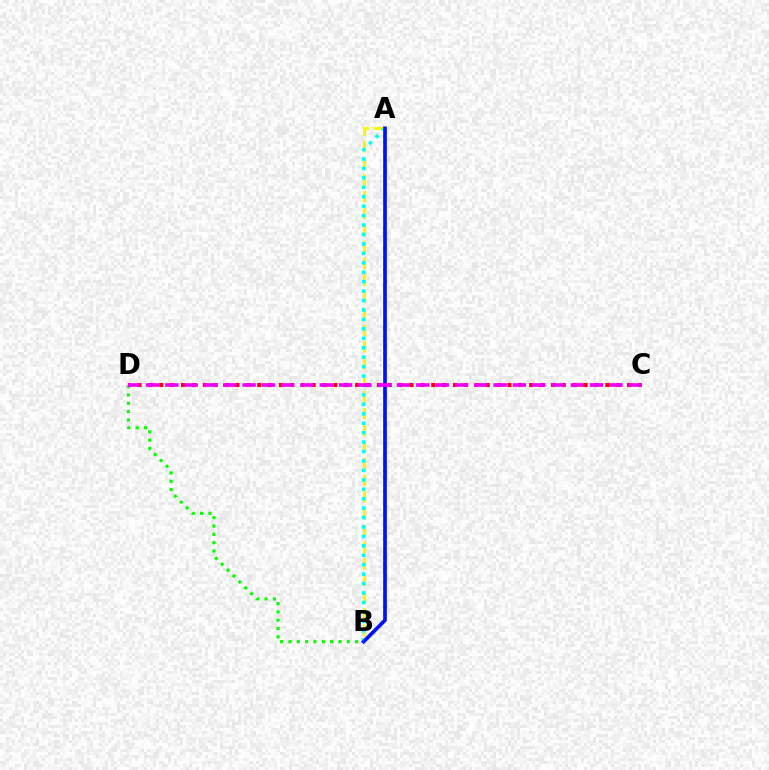{('A', 'B'): [{'color': '#fcf500', 'line_style': 'dashed', 'thickness': 2.27}, {'color': '#00fff6', 'line_style': 'dotted', 'thickness': 2.56}, {'color': '#0010ff', 'line_style': 'solid', 'thickness': 2.64}], ('C', 'D'): [{'color': '#ff0000', 'line_style': 'dotted', 'thickness': 2.96}, {'color': '#ee00ff', 'line_style': 'dashed', 'thickness': 2.62}], ('B', 'D'): [{'color': '#08ff00', 'line_style': 'dotted', 'thickness': 2.26}]}